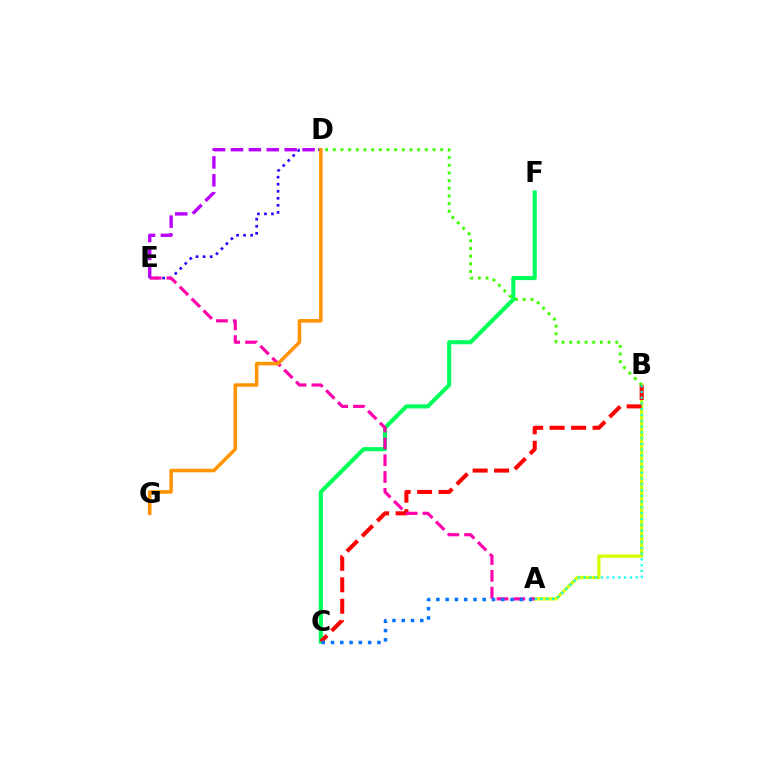{('A', 'B'): [{'color': '#d1ff00', 'line_style': 'solid', 'thickness': 2.35}, {'color': '#00fff6', 'line_style': 'dotted', 'thickness': 1.57}], ('C', 'F'): [{'color': '#00ff5c', 'line_style': 'solid', 'thickness': 2.94}], ('B', 'C'): [{'color': '#ff0000', 'line_style': 'dashed', 'thickness': 2.91}], ('B', 'D'): [{'color': '#3dff00', 'line_style': 'dotted', 'thickness': 2.08}], ('D', 'E'): [{'color': '#2500ff', 'line_style': 'dotted', 'thickness': 1.91}, {'color': '#b900ff', 'line_style': 'dashed', 'thickness': 2.43}], ('A', 'E'): [{'color': '#ff00ac', 'line_style': 'dashed', 'thickness': 2.28}], ('A', 'C'): [{'color': '#0074ff', 'line_style': 'dotted', 'thickness': 2.52}], ('D', 'G'): [{'color': '#ff9400', 'line_style': 'solid', 'thickness': 2.53}]}